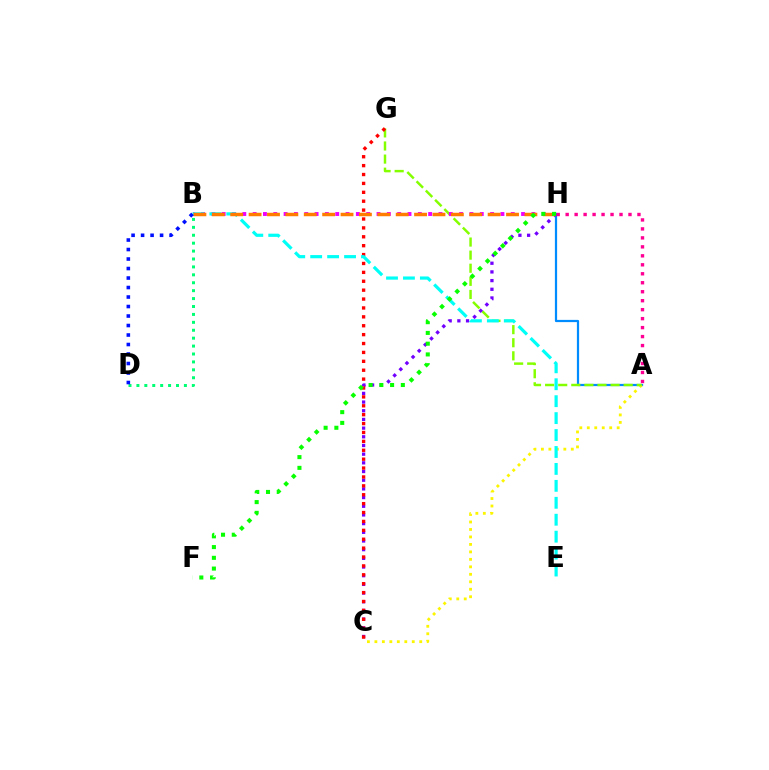{('A', 'H'): [{'color': '#008cff', 'line_style': 'solid', 'thickness': 1.6}, {'color': '#ff0094', 'line_style': 'dotted', 'thickness': 2.44}], ('A', 'C'): [{'color': '#fcf500', 'line_style': 'dotted', 'thickness': 2.03}], ('A', 'G'): [{'color': '#84ff00', 'line_style': 'dashed', 'thickness': 1.78}], ('B', 'H'): [{'color': '#ee00ff', 'line_style': 'dotted', 'thickness': 2.81}, {'color': '#ff7c00', 'line_style': 'dashed', 'thickness': 2.5}], ('C', 'H'): [{'color': '#7200ff', 'line_style': 'dotted', 'thickness': 2.36}], ('C', 'G'): [{'color': '#ff0000', 'line_style': 'dotted', 'thickness': 2.42}], ('B', 'D'): [{'color': '#00ff74', 'line_style': 'dotted', 'thickness': 2.15}, {'color': '#0010ff', 'line_style': 'dotted', 'thickness': 2.58}], ('B', 'E'): [{'color': '#00fff6', 'line_style': 'dashed', 'thickness': 2.3}], ('F', 'H'): [{'color': '#08ff00', 'line_style': 'dotted', 'thickness': 2.92}]}